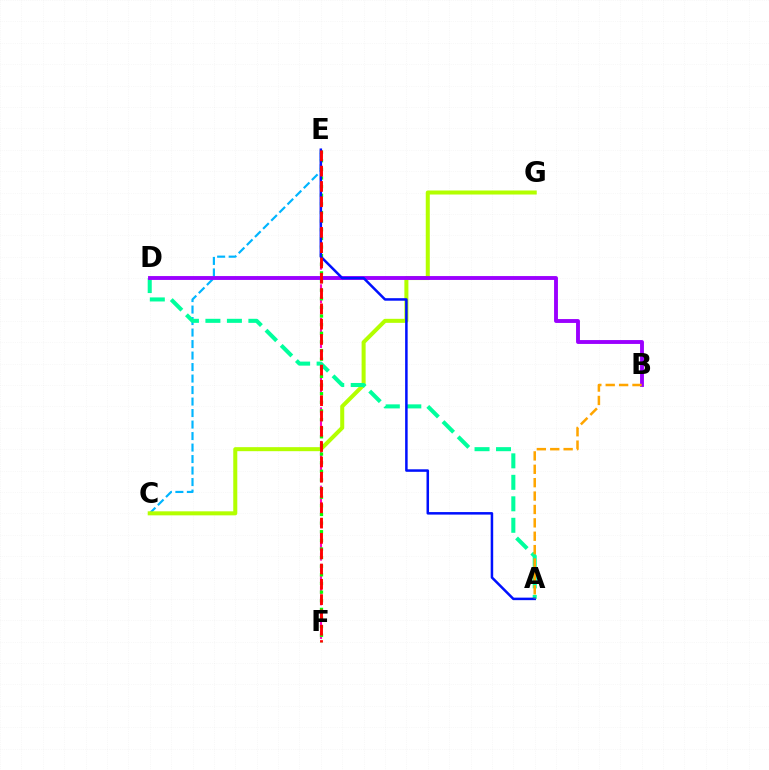{('C', 'E'): [{'color': '#00b5ff', 'line_style': 'dashed', 'thickness': 1.56}], ('C', 'G'): [{'color': '#b3ff00', 'line_style': 'solid', 'thickness': 2.9}], ('E', 'F'): [{'color': '#ff00bd', 'line_style': 'dashed', 'thickness': 1.52}, {'color': '#08ff00', 'line_style': 'dotted', 'thickness': 2.34}, {'color': '#ff0000', 'line_style': 'dashed', 'thickness': 2.08}], ('A', 'D'): [{'color': '#00ff9d', 'line_style': 'dashed', 'thickness': 2.92}], ('B', 'D'): [{'color': '#9b00ff', 'line_style': 'solid', 'thickness': 2.79}], ('A', 'E'): [{'color': '#0010ff', 'line_style': 'solid', 'thickness': 1.81}], ('A', 'B'): [{'color': '#ffa500', 'line_style': 'dashed', 'thickness': 1.82}]}